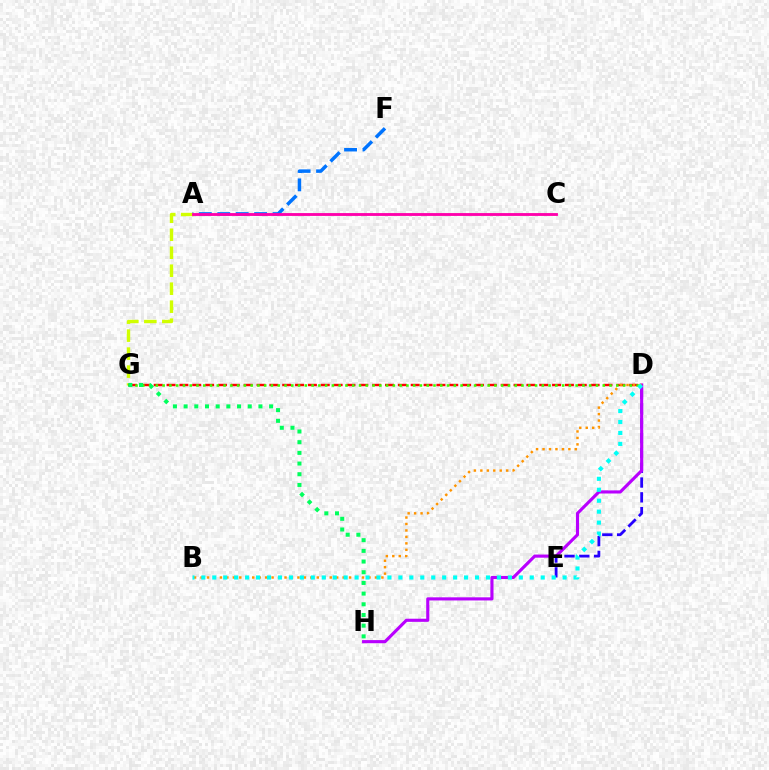{('D', 'E'): [{'color': '#2500ff', 'line_style': 'dashed', 'thickness': 2.01}], ('A', 'F'): [{'color': '#0074ff', 'line_style': 'dashed', 'thickness': 2.5}], ('A', 'G'): [{'color': '#d1ff00', 'line_style': 'dashed', 'thickness': 2.44}], ('A', 'C'): [{'color': '#ff00ac', 'line_style': 'solid', 'thickness': 2.05}], ('D', 'G'): [{'color': '#ff0000', 'line_style': 'dashed', 'thickness': 1.75}, {'color': '#3dff00', 'line_style': 'dotted', 'thickness': 1.84}], ('G', 'H'): [{'color': '#00ff5c', 'line_style': 'dotted', 'thickness': 2.9}], ('D', 'H'): [{'color': '#b900ff', 'line_style': 'solid', 'thickness': 2.25}], ('B', 'D'): [{'color': '#ff9400', 'line_style': 'dotted', 'thickness': 1.75}, {'color': '#00fff6', 'line_style': 'dotted', 'thickness': 2.97}]}